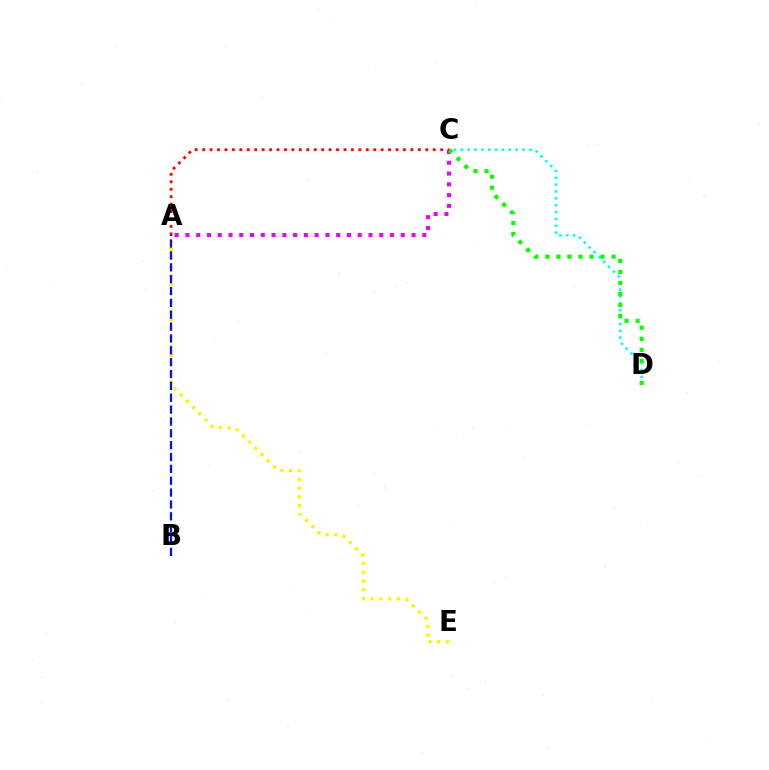{('A', 'E'): [{'color': '#fcf500', 'line_style': 'dotted', 'thickness': 2.39}], ('A', 'C'): [{'color': '#ee00ff', 'line_style': 'dotted', 'thickness': 2.93}, {'color': '#ff0000', 'line_style': 'dotted', 'thickness': 2.02}], ('C', 'D'): [{'color': '#00fff6', 'line_style': 'dotted', 'thickness': 1.86}, {'color': '#08ff00', 'line_style': 'dotted', 'thickness': 3.0}], ('A', 'B'): [{'color': '#0010ff', 'line_style': 'dashed', 'thickness': 1.61}]}